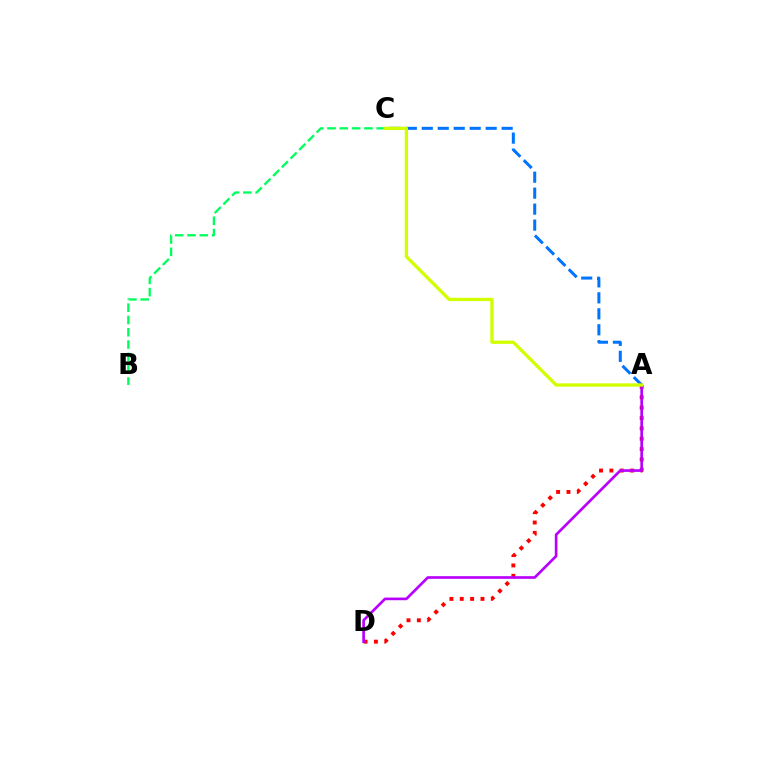{('A', 'D'): [{'color': '#ff0000', 'line_style': 'dotted', 'thickness': 2.81}, {'color': '#b900ff', 'line_style': 'solid', 'thickness': 1.92}], ('A', 'C'): [{'color': '#0074ff', 'line_style': 'dashed', 'thickness': 2.17}, {'color': '#d1ff00', 'line_style': 'solid', 'thickness': 2.37}], ('B', 'C'): [{'color': '#00ff5c', 'line_style': 'dashed', 'thickness': 1.67}]}